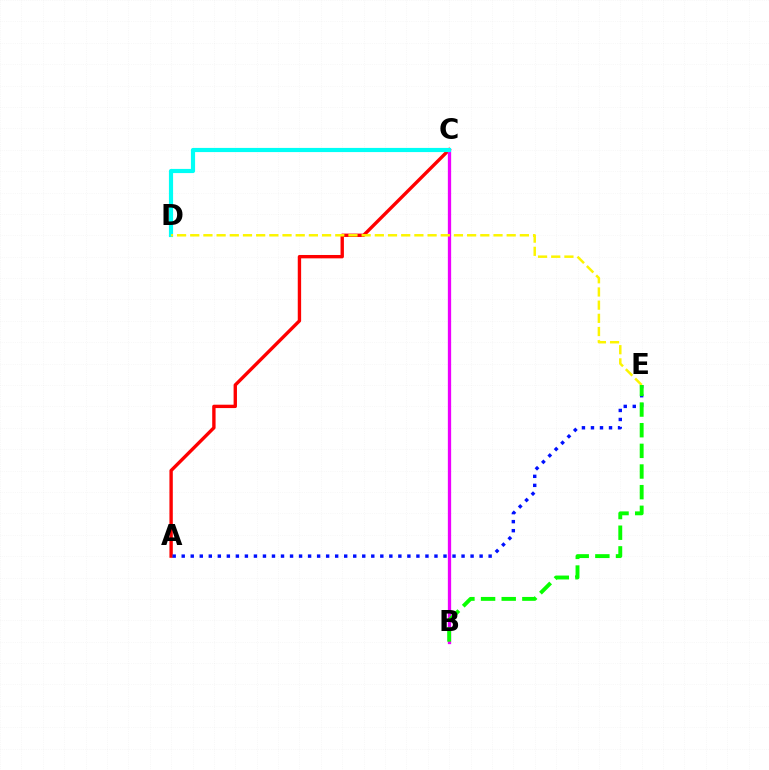{('A', 'C'): [{'color': '#ff0000', 'line_style': 'solid', 'thickness': 2.43}], ('B', 'C'): [{'color': '#ee00ff', 'line_style': 'solid', 'thickness': 2.37}], ('C', 'D'): [{'color': '#00fff6', 'line_style': 'solid', 'thickness': 3.0}], ('D', 'E'): [{'color': '#fcf500', 'line_style': 'dashed', 'thickness': 1.79}], ('A', 'E'): [{'color': '#0010ff', 'line_style': 'dotted', 'thickness': 2.45}], ('B', 'E'): [{'color': '#08ff00', 'line_style': 'dashed', 'thickness': 2.81}]}